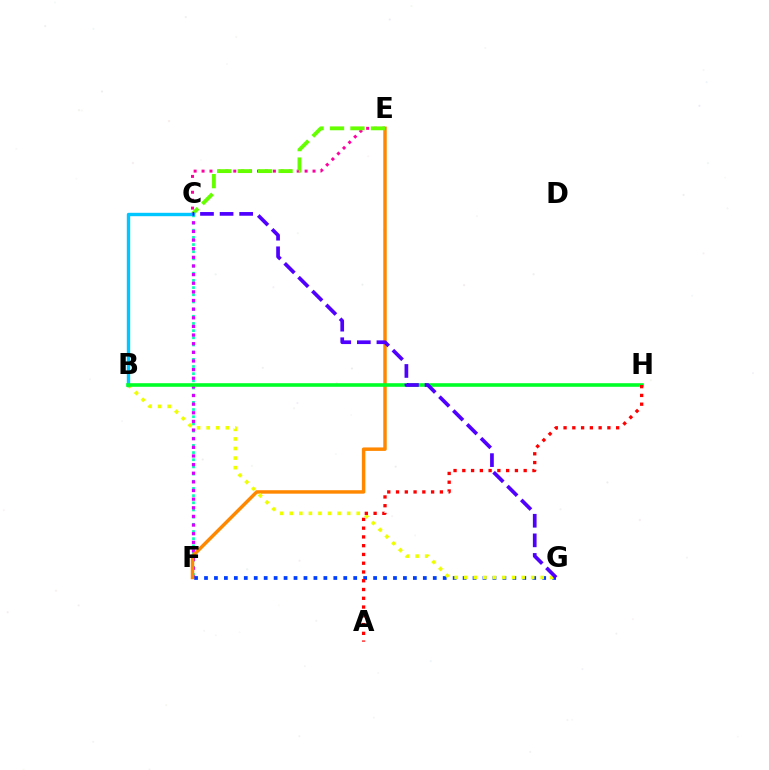{('C', 'E'): [{'color': '#ff00a0', 'line_style': 'dotted', 'thickness': 2.15}, {'color': '#66ff00', 'line_style': 'dashed', 'thickness': 2.77}], ('C', 'F'): [{'color': '#00ffaf', 'line_style': 'dotted', 'thickness': 1.95}, {'color': '#d600ff', 'line_style': 'dotted', 'thickness': 2.35}], ('F', 'G'): [{'color': '#003fff', 'line_style': 'dotted', 'thickness': 2.7}], ('E', 'F'): [{'color': '#ff8800', 'line_style': 'solid', 'thickness': 2.49}], ('B', 'G'): [{'color': '#eeff00', 'line_style': 'dotted', 'thickness': 2.6}], ('B', 'C'): [{'color': '#00c7ff', 'line_style': 'solid', 'thickness': 2.44}], ('B', 'H'): [{'color': '#00ff27', 'line_style': 'solid', 'thickness': 2.6}], ('A', 'H'): [{'color': '#ff0000', 'line_style': 'dotted', 'thickness': 2.38}], ('C', 'G'): [{'color': '#4f00ff', 'line_style': 'dashed', 'thickness': 2.66}]}